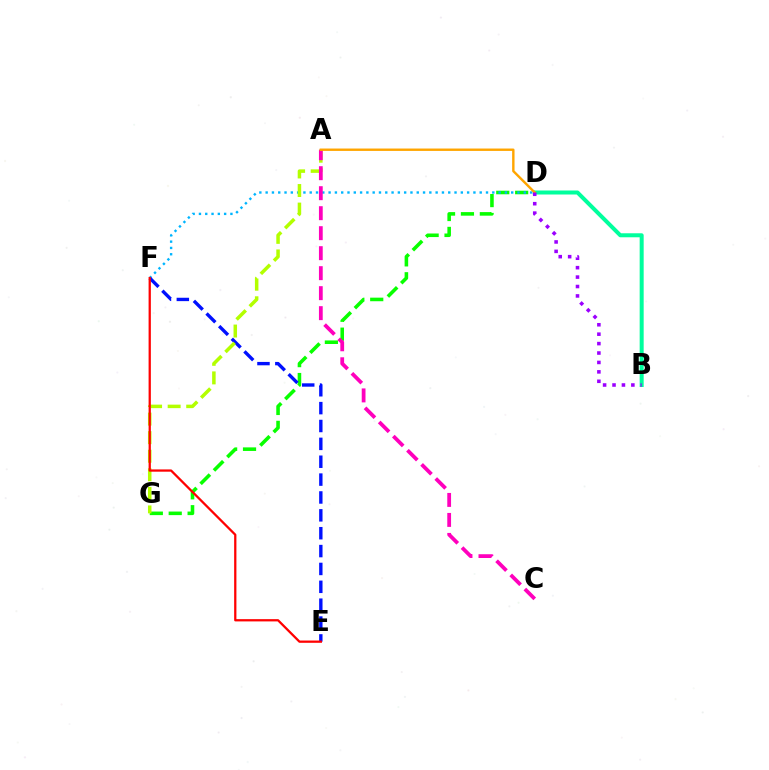{('D', 'G'): [{'color': '#08ff00', 'line_style': 'dashed', 'thickness': 2.57}], ('D', 'F'): [{'color': '#00b5ff', 'line_style': 'dotted', 'thickness': 1.71}], ('E', 'F'): [{'color': '#0010ff', 'line_style': 'dashed', 'thickness': 2.43}, {'color': '#ff0000', 'line_style': 'solid', 'thickness': 1.63}], ('A', 'G'): [{'color': '#b3ff00', 'line_style': 'dashed', 'thickness': 2.52}], ('A', 'C'): [{'color': '#ff00bd', 'line_style': 'dashed', 'thickness': 2.72}], ('B', 'D'): [{'color': '#00ff9d', 'line_style': 'solid', 'thickness': 2.89}, {'color': '#9b00ff', 'line_style': 'dotted', 'thickness': 2.56}], ('A', 'D'): [{'color': '#ffa500', 'line_style': 'solid', 'thickness': 1.73}]}